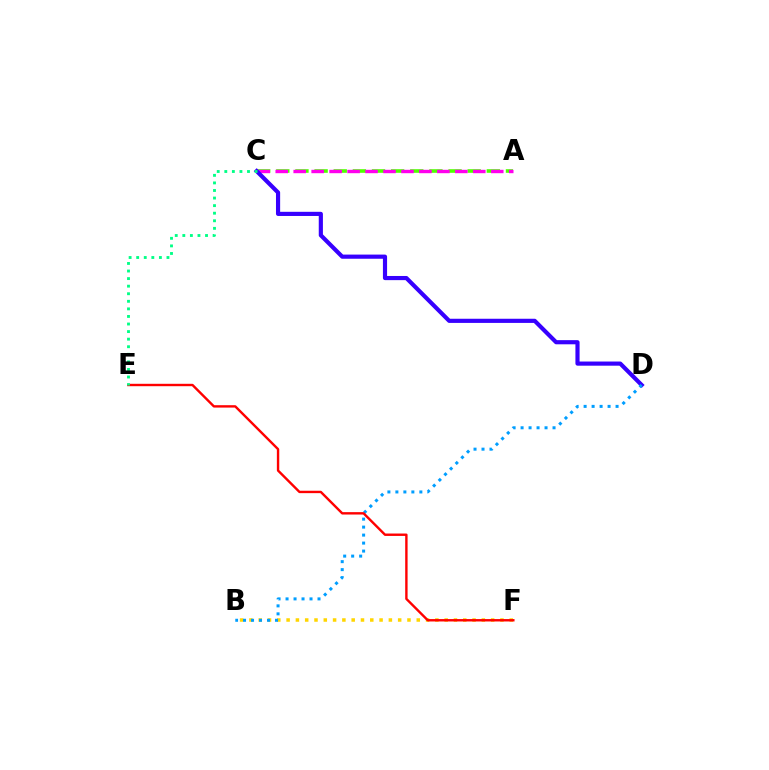{('B', 'F'): [{'color': '#ffd500', 'line_style': 'dotted', 'thickness': 2.53}], ('A', 'C'): [{'color': '#4fff00', 'line_style': 'dashed', 'thickness': 2.6}, {'color': '#ff00ed', 'line_style': 'dashed', 'thickness': 2.44}], ('C', 'D'): [{'color': '#3700ff', 'line_style': 'solid', 'thickness': 2.99}], ('B', 'D'): [{'color': '#009eff', 'line_style': 'dotted', 'thickness': 2.17}], ('E', 'F'): [{'color': '#ff0000', 'line_style': 'solid', 'thickness': 1.73}], ('C', 'E'): [{'color': '#00ff86', 'line_style': 'dotted', 'thickness': 2.06}]}